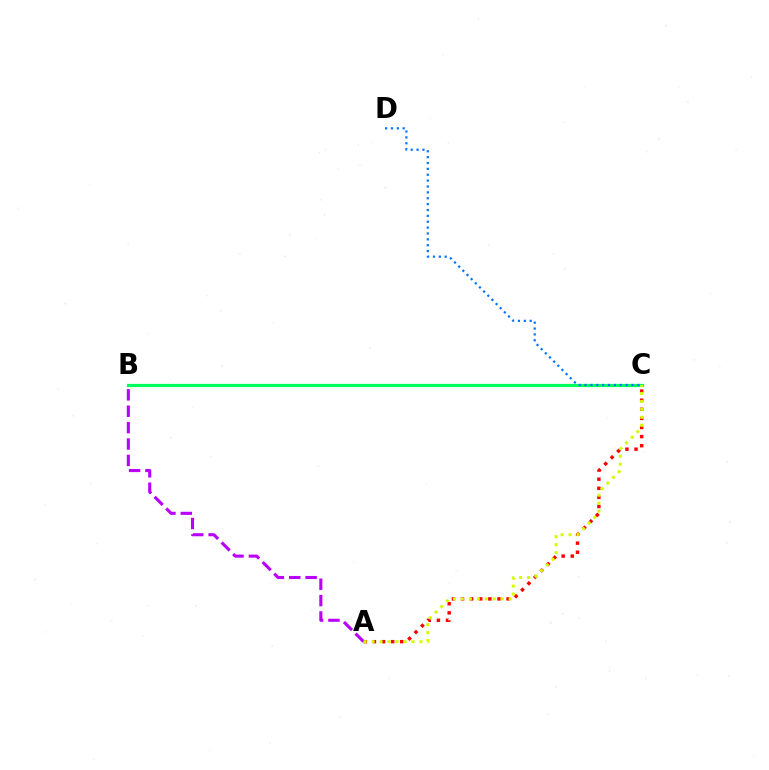{('B', 'C'): [{'color': '#00ff5c', 'line_style': 'solid', 'thickness': 2.33}], ('A', 'C'): [{'color': '#ff0000', 'line_style': 'dotted', 'thickness': 2.47}, {'color': '#d1ff00', 'line_style': 'dotted', 'thickness': 2.17}], ('A', 'B'): [{'color': '#b900ff', 'line_style': 'dashed', 'thickness': 2.23}], ('C', 'D'): [{'color': '#0074ff', 'line_style': 'dotted', 'thickness': 1.6}]}